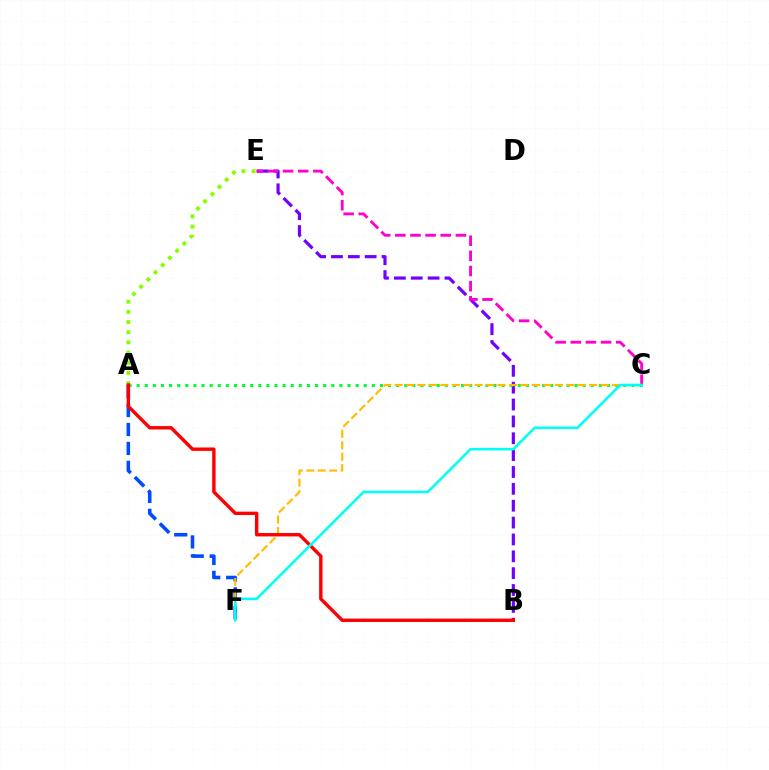{('B', 'E'): [{'color': '#7200ff', 'line_style': 'dashed', 'thickness': 2.29}], ('A', 'E'): [{'color': '#84ff00', 'line_style': 'dotted', 'thickness': 2.76}], ('A', 'C'): [{'color': '#00ff39', 'line_style': 'dotted', 'thickness': 2.2}], ('C', 'E'): [{'color': '#ff00cf', 'line_style': 'dashed', 'thickness': 2.06}], ('A', 'F'): [{'color': '#004bff', 'line_style': 'dashed', 'thickness': 2.57}], ('C', 'F'): [{'color': '#ffbd00', 'line_style': 'dashed', 'thickness': 1.55}, {'color': '#00fff6', 'line_style': 'solid', 'thickness': 1.85}], ('A', 'B'): [{'color': '#ff0000', 'line_style': 'solid', 'thickness': 2.45}]}